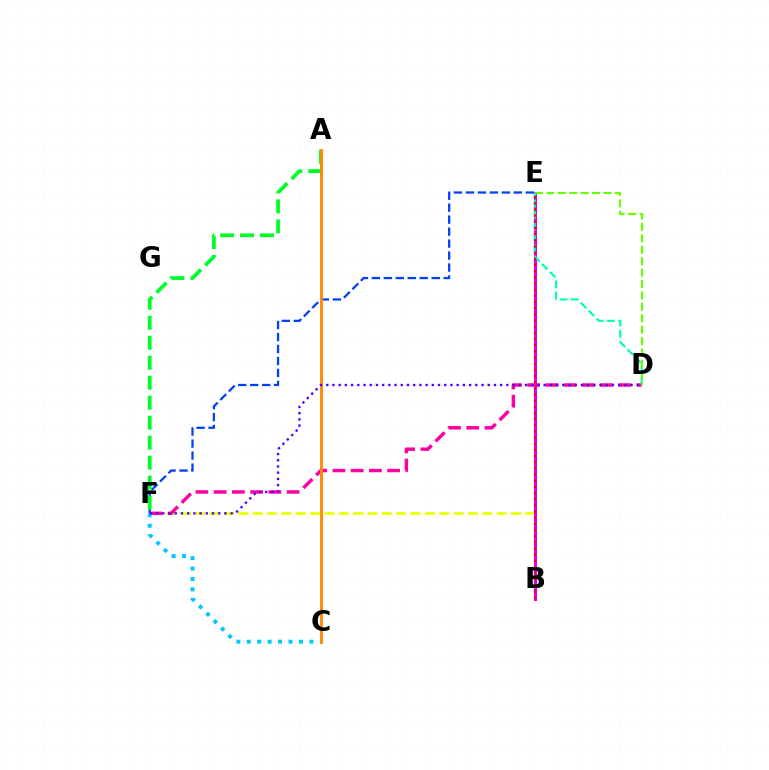{('B', 'F'): [{'color': '#eeff00', 'line_style': 'dashed', 'thickness': 1.95}], ('B', 'E'): [{'color': '#d600ff', 'line_style': 'solid', 'thickness': 2.17}, {'color': '#ff0000', 'line_style': 'dotted', 'thickness': 1.67}], ('D', 'E'): [{'color': '#00ffaf', 'line_style': 'dashed', 'thickness': 1.52}, {'color': '#66ff00', 'line_style': 'dashed', 'thickness': 1.55}], ('E', 'F'): [{'color': '#003fff', 'line_style': 'dashed', 'thickness': 1.63}], ('A', 'F'): [{'color': '#00ff27', 'line_style': 'dashed', 'thickness': 2.71}], ('D', 'F'): [{'color': '#ff00a0', 'line_style': 'dashed', 'thickness': 2.48}, {'color': '#4f00ff', 'line_style': 'dotted', 'thickness': 1.69}], ('C', 'F'): [{'color': '#00c7ff', 'line_style': 'dotted', 'thickness': 2.84}], ('A', 'C'): [{'color': '#ff8800', 'line_style': 'solid', 'thickness': 2.04}]}